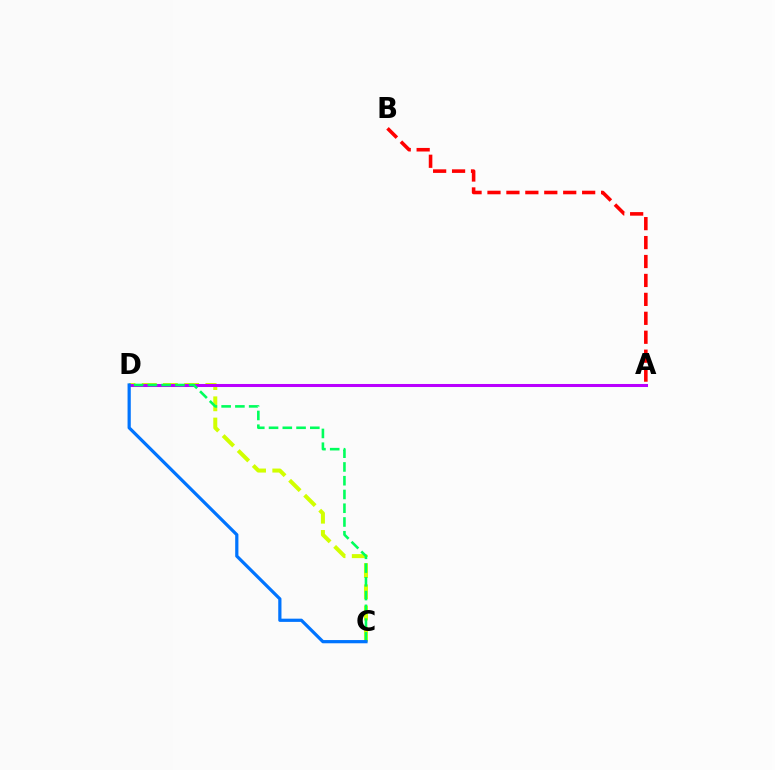{('C', 'D'): [{'color': '#d1ff00', 'line_style': 'dashed', 'thickness': 2.88}, {'color': '#00ff5c', 'line_style': 'dashed', 'thickness': 1.87}, {'color': '#0074ff', 'line_style': 'solid', 'thickness': 2.32}], ('A', 'D'): [{'color': '#b900ff', 'line_style': 'solid', 'thickness': 2.19}], ('A', 'B'): [{'color': '#ff0000', 'line_style': 'dashed', 'thickness': 2.57}]}